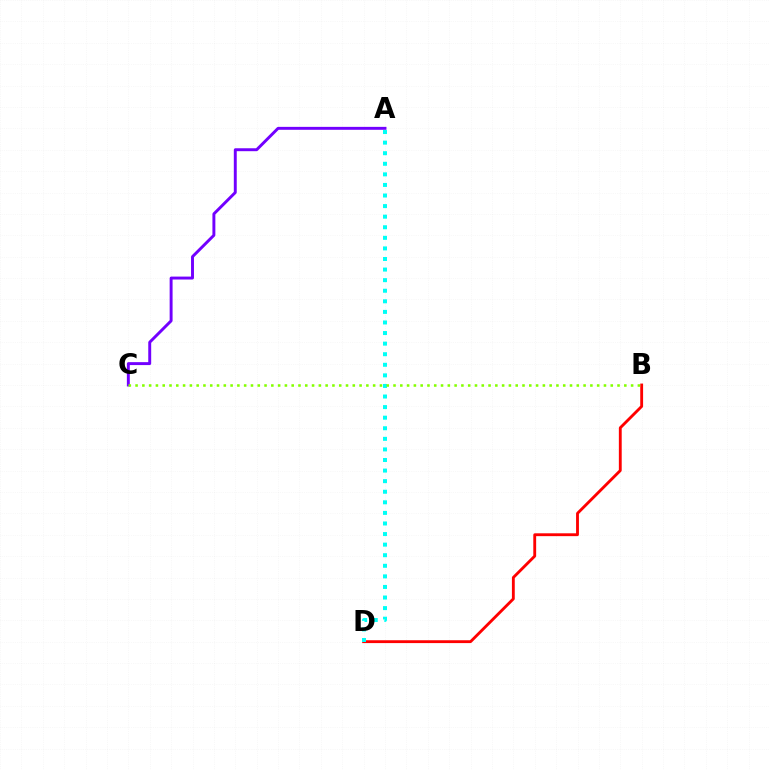{('B', 'D'): [{'color': '#ff0000', 'line_style': 'solid', 'thickness': 2.05}], ('A', 'D'): [{'color': '#00fff6', 'line_style': 'dotted', 'thickness': 2.87}], ('A', 'C'): [{'color': '#7200ff', 'line_style': 'solid', 'thickness': 2.11}], ('B', 'C'): [{'color': '#84ff00', 'line_style': 'dotted', 'thickness': 1.84}]}